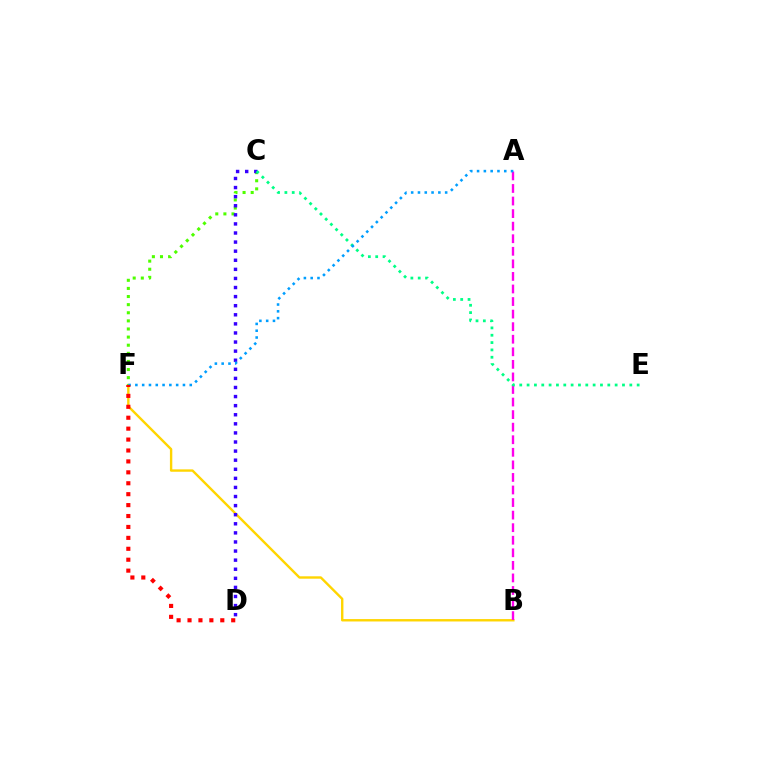{('B', 'F'): [{'color': '#ffd500', 'line_style': 'solid', 'thickness': 1.72}], ('A', 'B'): [{'color': '#ff00ed', 'line_style': 'dashed', 'thickness': 1.71}], ('C', 'F'): [{'color': '#4fff00', 'line_style': 'dotted', 'thickness': 2.2}], ('C', 'D'): [{'color': '#3700ff', 'line_style': 'dotted', 'thickness': 2.47}], ('C', 'E'): [{'color': '#00ff86', 'line_style': 'dotted', 'thickness': 1.99}], ('A', 'F'): [{'color': '#009eff', 'line_style': 'dotted', 'thickness': 1.85}], ('D', 'F'): [{'color': '#ff0000', 'line_style': 'dotted', 'thickness': 2.97}]}